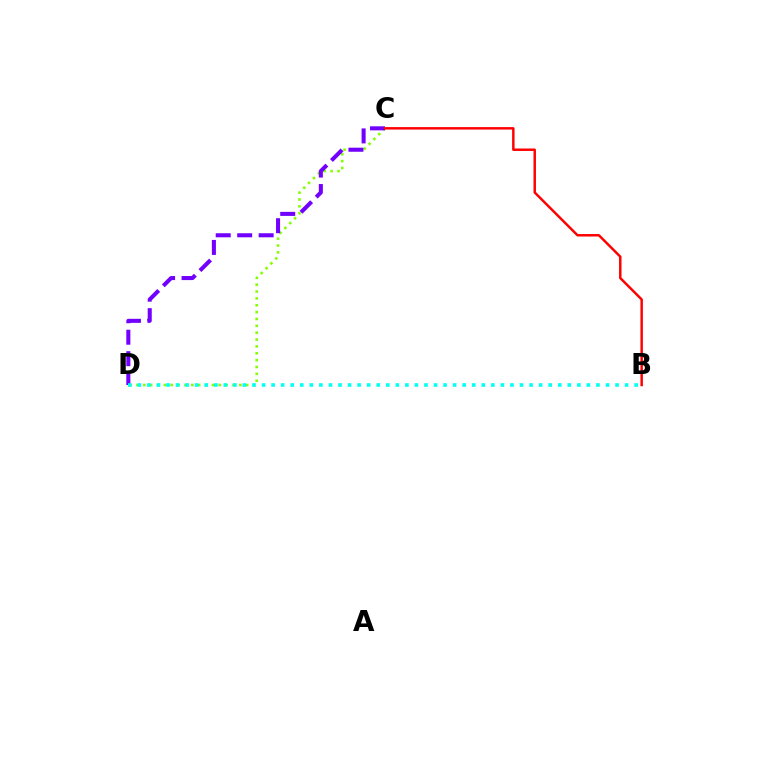{('C', 'D'): [{'color': '#84ff00', 'line_style': 'dotted', 'thickness': 1.86}, {'color': '#7200ff', 'line_style': 'dashed', 'thickness': 2.92}], ('B', 'D'): [{'color': '#00fff6', 'line_style': 'dotted', 'thickness': 2.6}], ('B', 'C'): [{'color': '#ff0000', 'line_style': 'solid', 'thickness': 1.78}]}